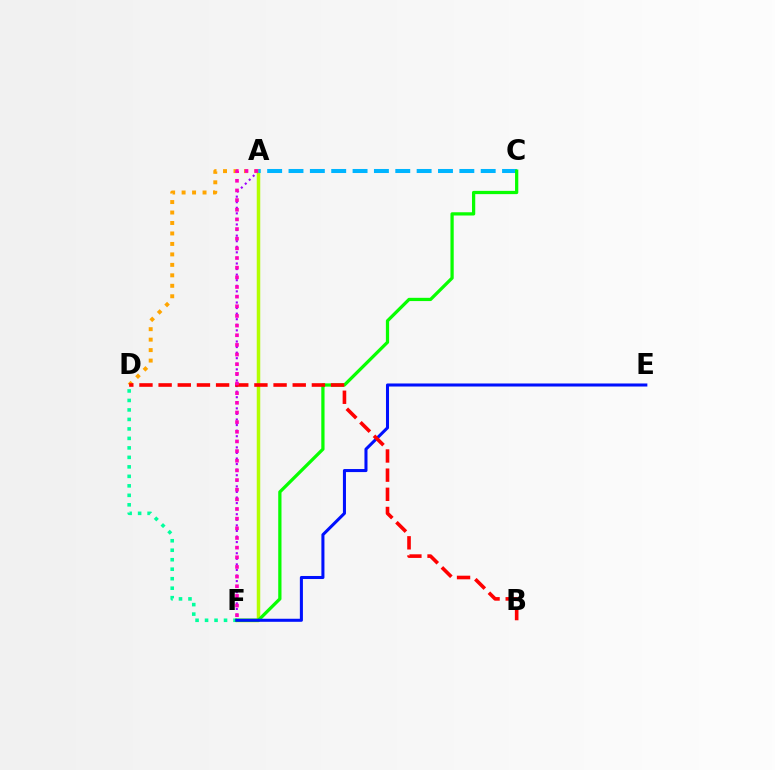{('D', 'F'): [{'color': '#00ff9d', 'line_style': 'dotted', 'thickness': 2.58}], ('A', 'F'): [{'color': '#b3ff00', 'line_style': 'solid', 'thickness': 2.52}, {'color': '#9b00ff', 'line_style': 'dotted', 'thickness': 1.51}, {'color': '#ff00bd', 'line_style': 'dotted', 'thickness': 2.62}], ('A', 'C'): [{'color': '#00b5ff', 'line_style': 'dashed', 'thickness': 2.9}], ('C', 'F'): [{'color': '#08ff00', 'line_style': 'solid', 'thickness': 2.34}], ('A', 'D'): [{'color': '#ffa500', 'line_style': 'dotted', 'thickness': 2.84}], ('E', 'F'): [{'color': '#0010ff', 'line_style': 'solid', 'thickness': 2.19}], ('B', 'D'): [{'color': '#ff0000', 'line_style': 'dashed', 'thickness': 2.6}]}